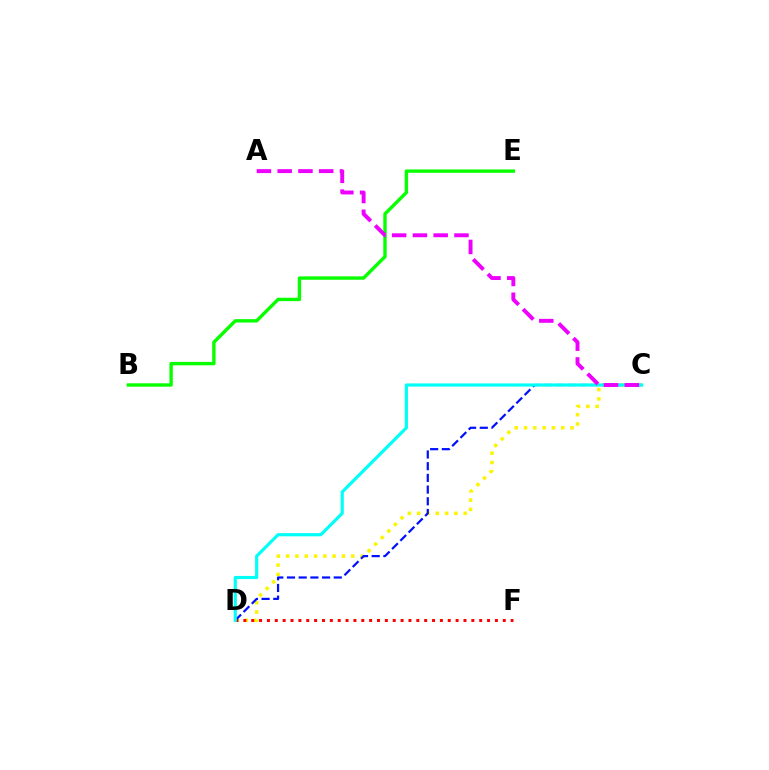{('C', 'D'): [{'color': '#fcf500', 'line_style': 'dotted', 'thickness': 2.53}, {'color': '#0010ff', 'line_style': 'dashed', 'thickness': 1.59}, {'color': '#00fff6', 'line_style': 'solid', 'thickness': 2.28}], ('D', 'F'): [{'color': '#ff0000', 'line_style': 'dotted', 'thickness': 2.14}], ('B', 'E'): [{'color': '#08ff00', 'line_style': 'solid', 'thickness': 2.44}], ('A', 'C'): [{'color': '#ee00ff', 'line_style': 'dashed', 'thickness': 2.82}]}